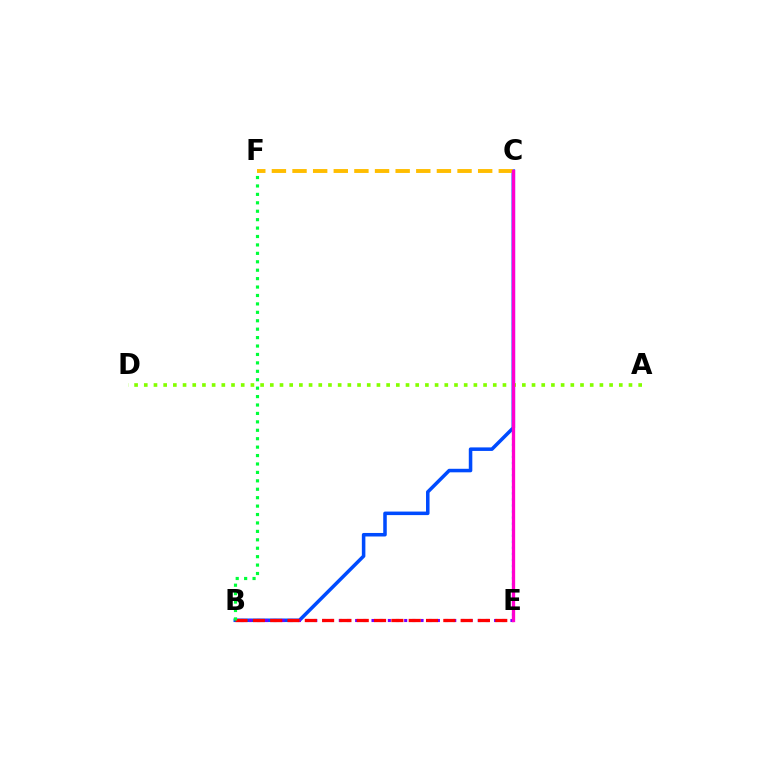{('B', 'C'): [{'color': '#004bff', 'line_style': 'solid', 'thickness': 2.54}], ('B', 'E'): [{'color': '#7200ff', 'line_style': 'dotted', 'thickness': 2.22}, {'color': '#ff0000', 'line_style': 'dashed', 'thickness': 2.35}], ('C', 'F'): [{'color': '#ffbd00', 'line_style': 'dashed', 'thickness': 2.8}], ('C', 'E'): [{'color': '#00fff6', 'line_style': 'dotted', 'thickness': 1.65}, {'color': '#ff00cf', 'line_style': 'solid', 'thickness': 2.38}], ('A', 'D'): [{'color': '#84ff00', 'line_style': 'dotted', 'thickness': 2.63}], ('B', 'F'): [{'color': '#00ff39', 'line_style': 'dotted', 'thickness': 2.29}]}